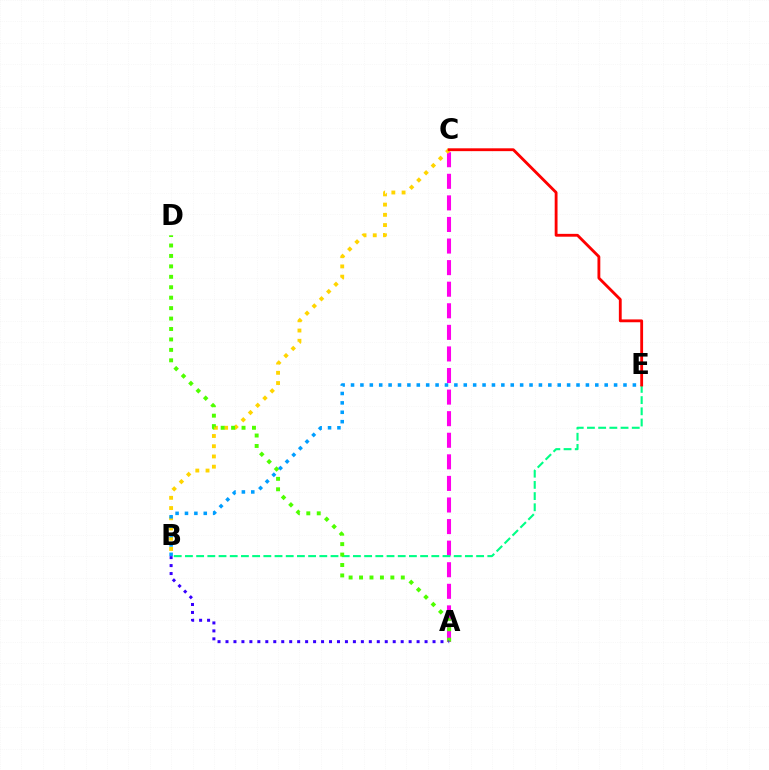{('A', 'C'): [{'color': '#ff00ed', 'line_style': 'dashed', 'thickness': 2.93}], ('B', 'E'): [{'color': '#00ff86', 'line_style': 'dashed', 'thickness': 1.52}, {'color': '#009eff', 'line_style': 'dotted', 'thickness': 2.55}], ('B', 'C'): [{'color': '#ffd500', 'line_style': 'dotted', 'thickness': 2.78}], ('A', 'D'): [{'color': '#4fff00', 'line_style': 'dotted', 'thickness': 2.84}], ('A', 'B'): [{'color': '#3700ff', 'line_style': 'dotted', 'thickness': 2.16}], ('C', 'E'): [{'color': '#ff0000', 'line_style': 'solid', 'thickness': 2.04}]}